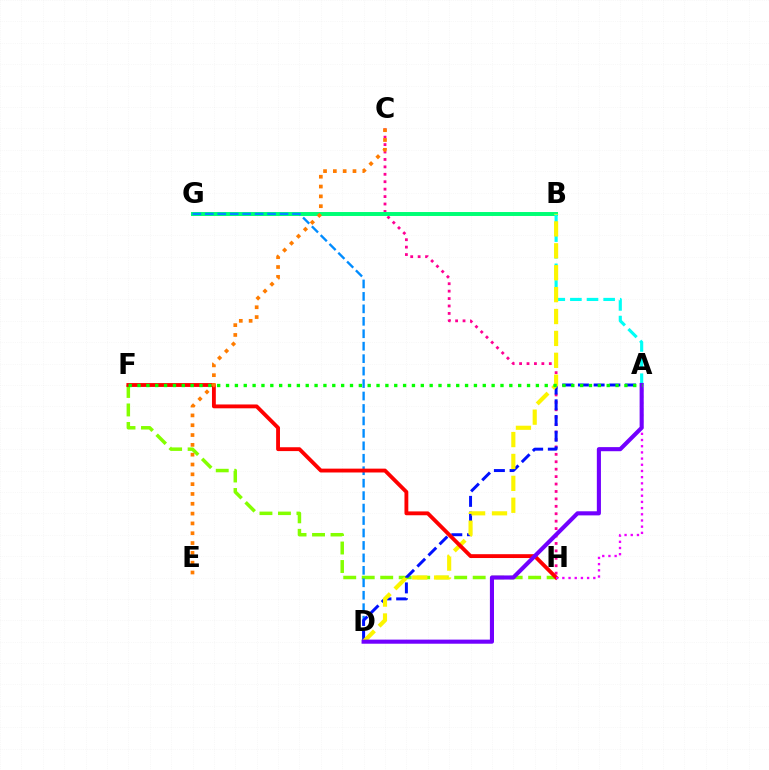{('F', 'H'): [{'color': '#84ff00', 'line_style': 'dashed', 'thickness': 2.51}, {'color': '#ff0000', 'line_style': 'solid', 'thickness': 2.77}], ('C', 'H'): [{'color': '#ff0094', 'line_style': 'dotted', 'thickness': 2.02}], ('B', 'G'): [{'color': '#00ff74', 'line_style': 'solid', 'thickness': 2.84}], ('A', 'B'): [{'color': '#00fff6', 'line_style': 'dashed', 'thickness': 2.26}], ('D', 'G'): [{'color': '#008cff', 'line_style': 'dashed', 'thickness': 1.69}], ('A', 'D'): [{'color': '#0010ff', 'line_style': 'dashed', 'thickness': 2.13}, {'color': '#7200ff', 'line_style': 'solid', 'thickness': 2.95}], ('B', 'D'): [{'color': '#fcf500', 'line_style': 'dashed', 'thickness': 2.98}], ('A', 'H'): [{'color': '#ee00ff', 'line_style': 'dotted', 'thickness': 1.68}], ('A', 'F'): [{'color': '#08ff00', 'line_style': 'dotted', 'thickness': 2.41}], ('C', 'E'): [{'color': '#ff7c00', 'line_style': 'dotted', 'thickness': 2.67}]}